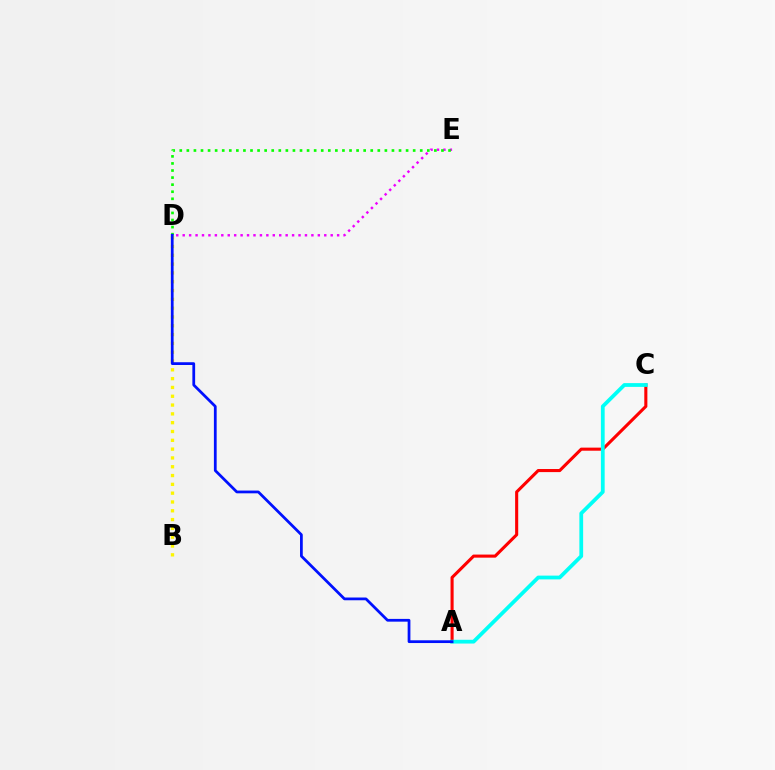{('B', 'D'): [{'color': '#fcf500', 'line_style': 'dotted', 'thickness': 2.39}], ('D', 'E'): [{'color': '#ee00ff', 'line_style': 'dotted', 'thickness': 1.75}, {'color': '#08ff00', 'line_style': 'dotted', 'thickness': 1.92}], ('A', 'C'): [{'color': '#ff0000', 'line_style': 'solid', 'thickness': 2.22}, {'color': '#00fff6', 'line_style': 'solid', 'thickness': 2.71}], ('A', 'D'): [{'color': '#0010ff', 'line_style': 'solid', 'thickness': 1.98}]}